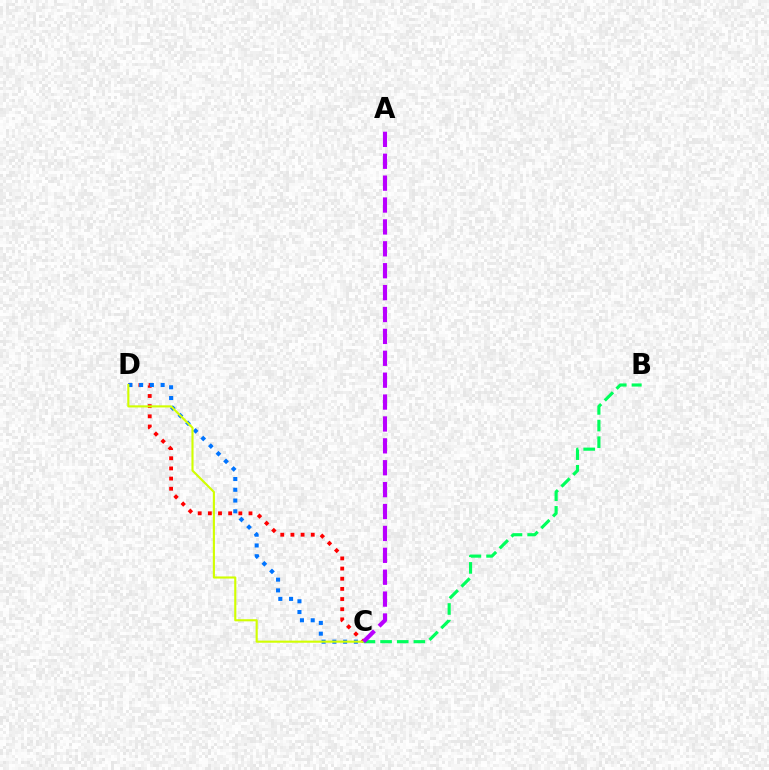{('C', 'D'): [{'color': '#ff0000', 'line_style': 'dotted', 'thickness': 2.76}, {'color': '#0074ff', 'line_style': 'dotted', 'thickness': 2.92}, {'color': '#d1ff00', 'line_style': 'solid', 'thickness': 1.53}], ('B', 'C'): [{'color': '#00ff5c', 'line_style': 'dashed', 'thickness': 2.26}], ('A', 'C'): [{'color': '#b900ff', 'line_style': 'dashed', 'thickness': 2.97}]}